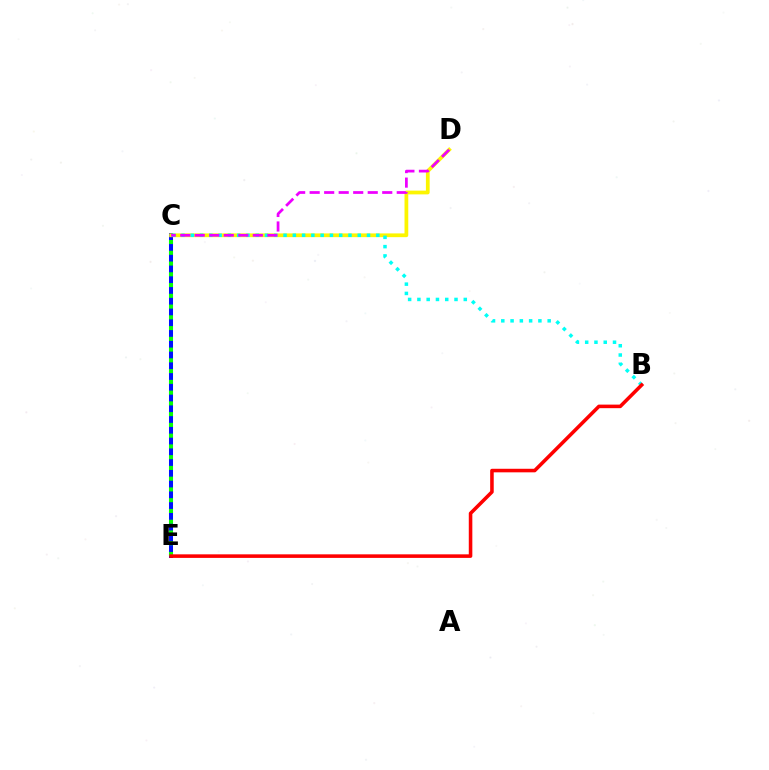{('C', 'E'): [{'color': '#0010ff', 'line_style': 'solid', 'thickness': 2.89}, {'color': '#08ff00', 'line_style': 'dotted', 'thickness': 2.92}], ('C', 'D'): [{'color': '#fcf500', 'line_style': 'solid', 'thickness': 2.7}, {'color': '#ee00ff', 'line_style': 'dashed', 'thickness': 1.97}], ('B', 'C'): [{'color': '#00fff6', 'line_style': 'dotted', 'thickness': 2.52}], ('B', 'E'): [{'color': '#ff0000', 'line_style': 'solid', 'thickness': 2.56}]}